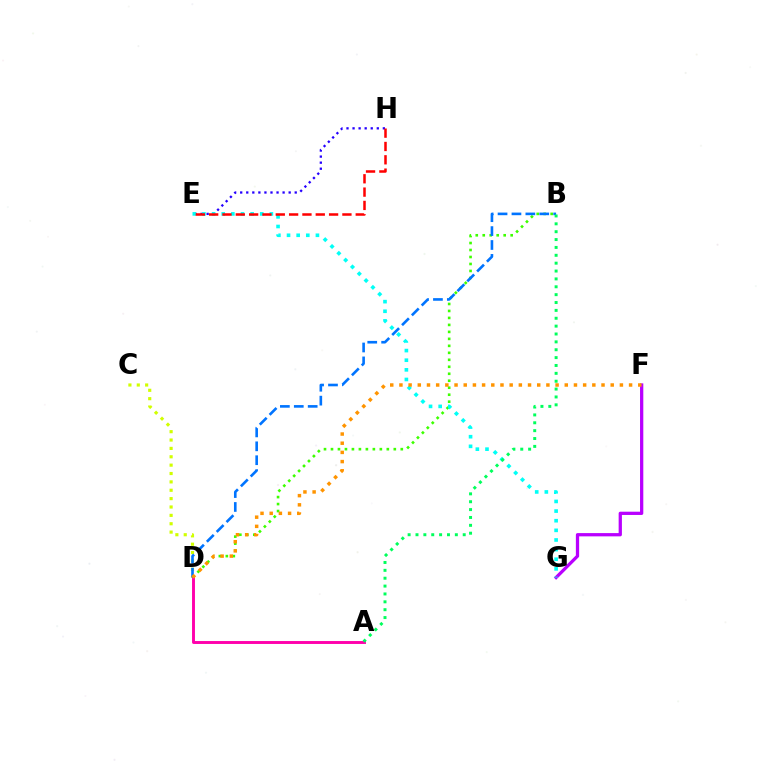{('B', 'D'): [{'color': '#3dff00', 'line_style': 'dotted', 'thickness': 1.9}, {'color': '#0074ff', 'line_style': 'dashed', 'thickness': 1.89}], ('C', 'D'): [{'color': '#d1ff00', 'line_style': 'dotted', 'thickness': 2.27}], ('F', 'G'): [{'color': '#b900ff', 'line_style': 'solid', 'thickness': 2.35}], ('E', 'H'): [{'color': '#2500ff', 'line_style': 'dotted', 'thickness': 1.65}, {'color': '#ff0000', 'line_style': 'dashed', 'thickness': 1.81}], ('E', 'G'): [{'color': '#00fff6', 'line_style': 'dotted', 'thickness': 2.62}], ('A', 'D'): [{'color': '#ff00ac', 'line_style': 'solid', 'thickness': 2.1}], ('D', 'F'): [{'color': '#ff9400', 'line_style': 'dotted', 'thickness': 2.5}], ('A', 'B'): [{'color': '#00ff5c', 'line_style': 'dotted', 'thickness': 2.14}]}